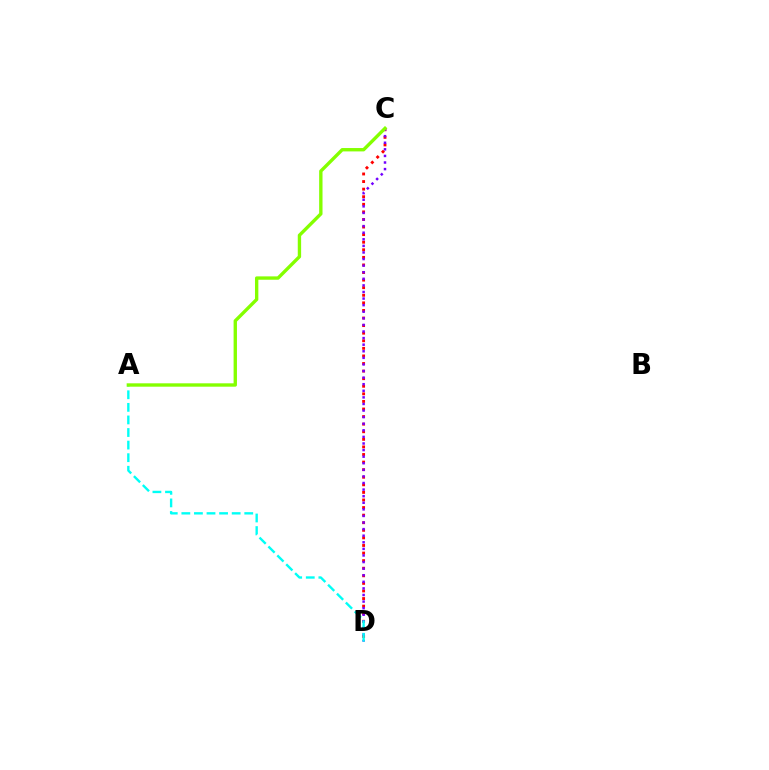{('C', 'D'): [{'color': '#ff0000', 'line_style': 'dotted', 'thickness': 2.06}, {'color': '#7200ff', 'line_style': 'dotted', 'thickness': 1.79}], ('A', 'D'): [{'color': '#00fff6', 'line_style': 'dashed', 'thickness': 1.71}], ('A', 'C'): [{'color': '#84ff00', 'line_style': 'solid', 'thickness': 2.42}]}